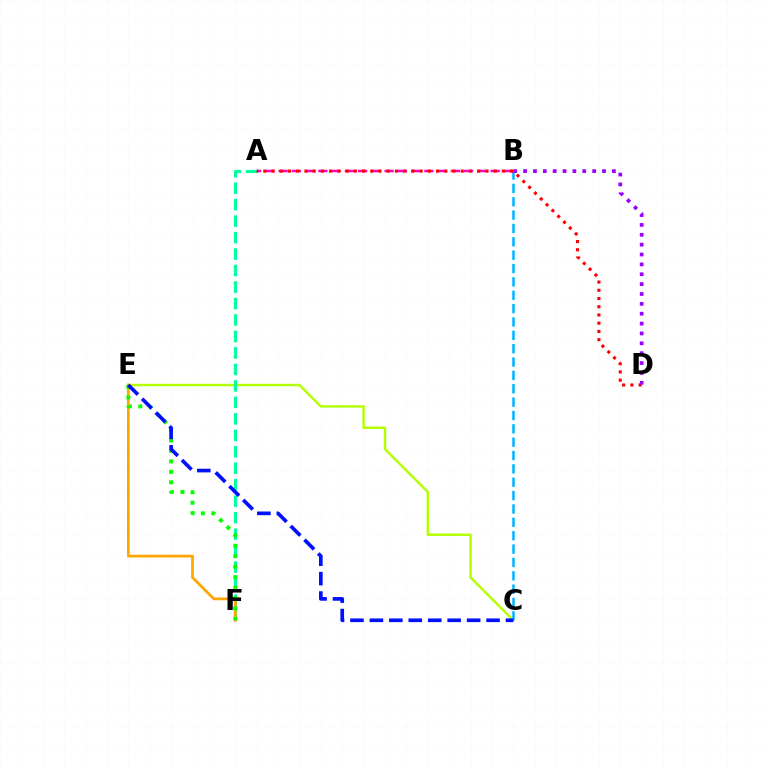{('C', 'E'): [{'color': '#b3ff00', 'line_style': 'solid', 'thickness': 1.76}, {'color': '#0010ff', 'line_style': 'dashed', 'thickness': 2.64}], ('A', 'F'): [{'color': '#00ff9d', 'line_style': 'dashed', 'thickness': 2.24}], ('B', 'C'): [{'color': '#00b5ff', 'line_style': 'dashed', 'thickness': 1.81}], ('A', 'B'): [{'color': '#ff00bd', 'line_style': 'dashed', 'thickness': 1.8}], ('A', 'D'): [{'color': '#ff0000', 'line_style': 'dotted', 'thickness': 2.24}], ('B', 'D'): [{'color': '#9b00ff', 'line_style': 'dotted', 'thickness': 2.68}], ('E', 'F'): [{'color': '#ffa500', 'line_style': 'solid', 'thickness': 1.98}, {'color': '#08ff00', 'line_style': 'dotted', 'thickness': 2.84}]}